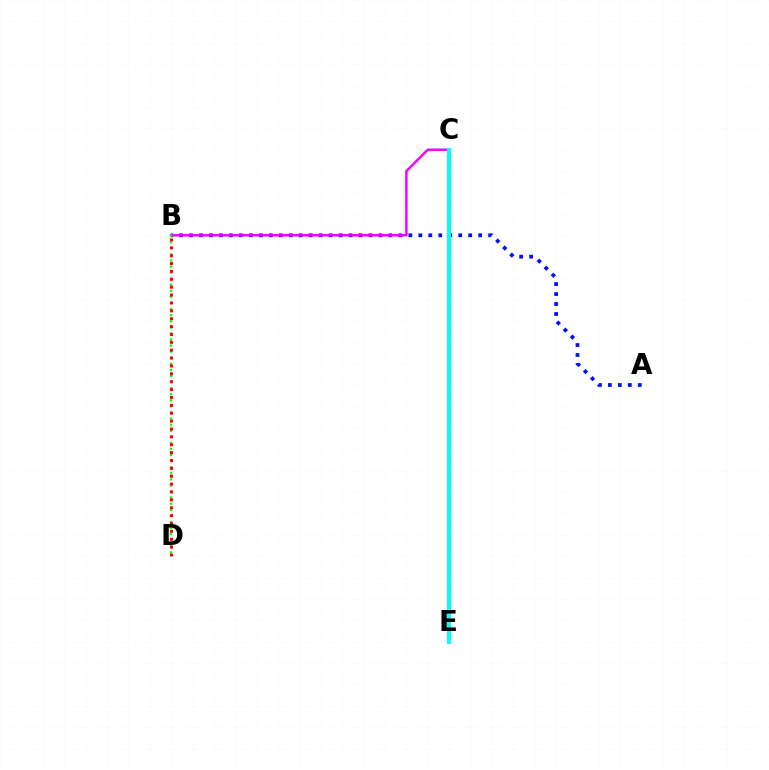{('A', 'B'): [{'color': '#0010ff', 'line_style': 'dotted', 'thickness': 2.71}], ('B', 'C'): [{'color': '#ee00ff', 'line_style': 'solid', 'thickness': 1.76}], ('B', 'D'): [{'color': '#08ff00', 'line_style': 'dotted', 'thickness': 1.65}, {'color': '#ff0000', 'line_style': 'dotted', 'thickness': 2.14}], ('C', 'E'): [{'color': '#fcf500', 'line_style': 'dashed', 'thickness': 1.86}, {'color': '#00fff6', 'line_style': 'solid', 'thickness': 2.83}]}